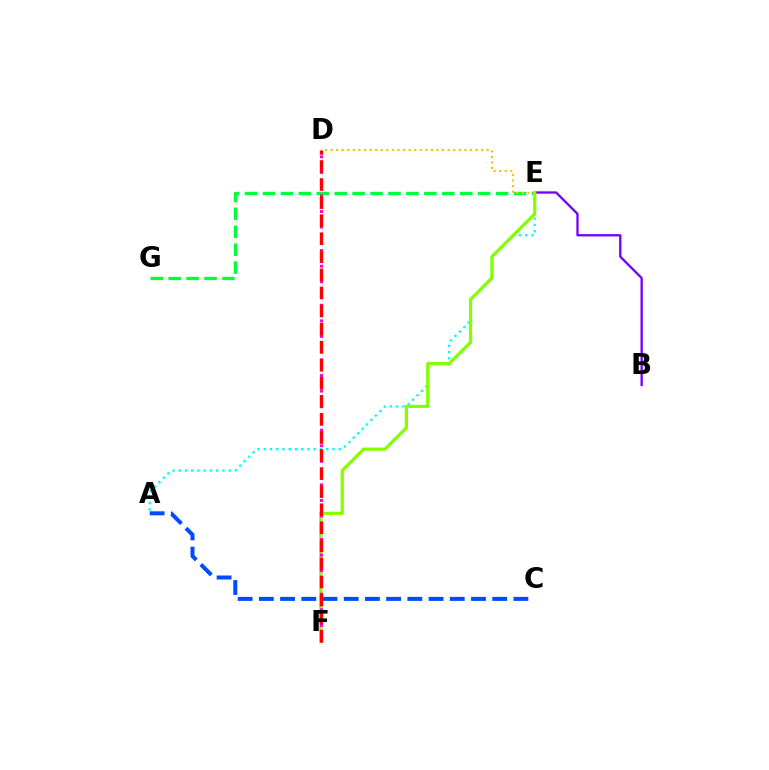{('E', 'G'): [{'color': '#00ff39', 'line_style': 'dashed', 'thickness': 2.44}], ('B', 'E'): [{'color': '#7200ff', 'line_style': 'solid', 'thickness': 1.67}], ('A', 'C'): [{'color': '#004bff', 'line_style': 'dashed', 'thickness': 2.88}], ('A', 'E'): [{'color': '#00fff6', 'line_style': 'dotted', 'thickness': 1.7}], ('E', 'F'): [{'color': '#84ff00', 'line_style': 'solid', 'thickness': 2.31}], ('D', 'F'): [{'color': '#ff00cf', 'line_style': 'dotted', 'thickness': 2.12}, {'color': '#ff0000', 'line_style': 'dashed', 'thickness': 2.45}], ('D', 'E'): [{'color': '#ffbd00', 'line_style': 'dotted', 'thickness': 1.52}]}